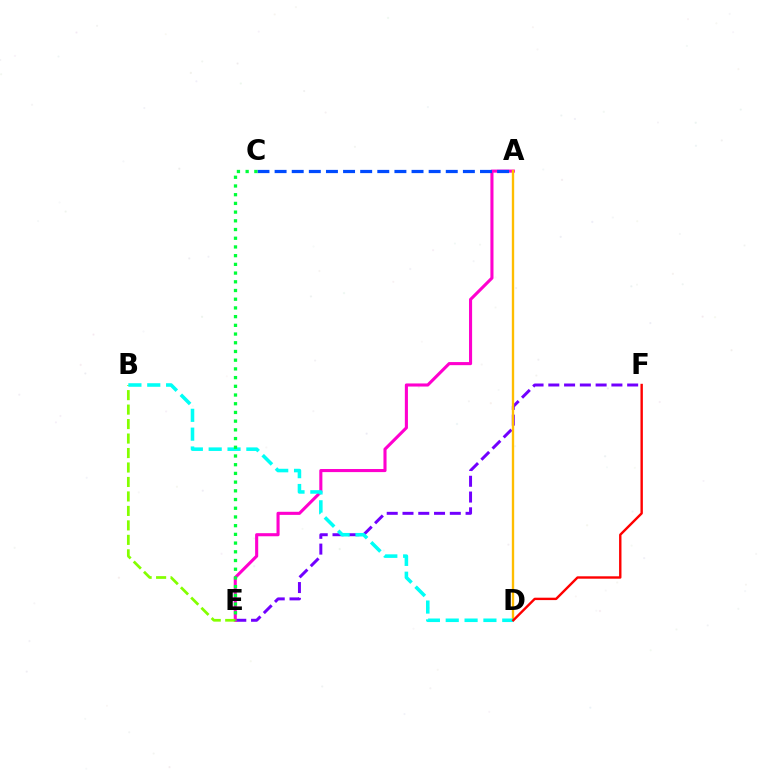{('E', 'F'): [{'color': '#7200ff', 'line_style': 'dashed', 'thickness': 2.14}], ('A', 'E'): [{'color': '#ff00cf', 'line_style': 'solid', 'thickness': 2.23}], ('B', 'E'): [{'color': '#84ff00', 'line_style': 'dashed', 'thickness': 1.97}], ('A', 'C'): [{'color': '#004bff', 'line_style': 'dashed', 'thickness': 2.33}], ('A', 'D'): [{'color': '#ffbd00', 'line_style': 'solid', 'thickness': 1.7}], ('B', 'D'): [{'color': '#00fff6', 'line_style': 'dashed', 'thickness': 2.56}], ('C', 'E'): [{'color': '#00ff39', 'line_style': 'dotted', 'thickness': 2.37}], ('D', 'F'): [{'color': '#ff0000', 'line_style': 'solid', 'thickness': 1.73}]}